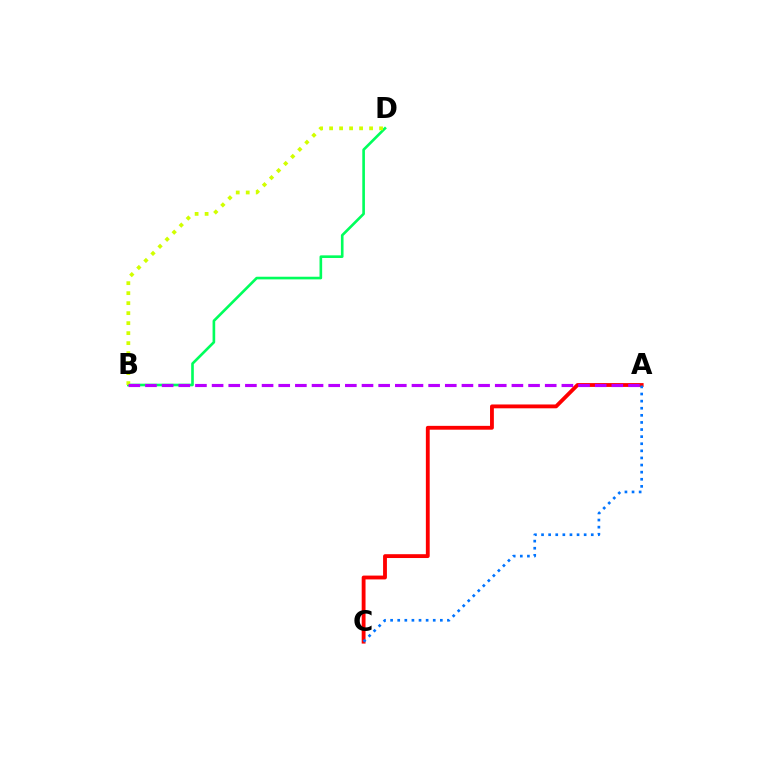{('A', 'C'): [{'color': '#ff0000', 'line_style': 'solid', 'thickness': 2.76}, {'color': '#0074ff', 'line_style': 'dotted', 'thickness': 1.93}], ('B', 'D'): [{'color': '#00ff5c', 'line_style': 'solid', 'thickness': 1.9}, {'color': '#d1ff00', 'line_style': 'dotted', 'thickness': 2.72}], ('A', 'B'): [{'color': '#b900ff', 'line_style': 'dashed', 'thickness': 2.26}]}